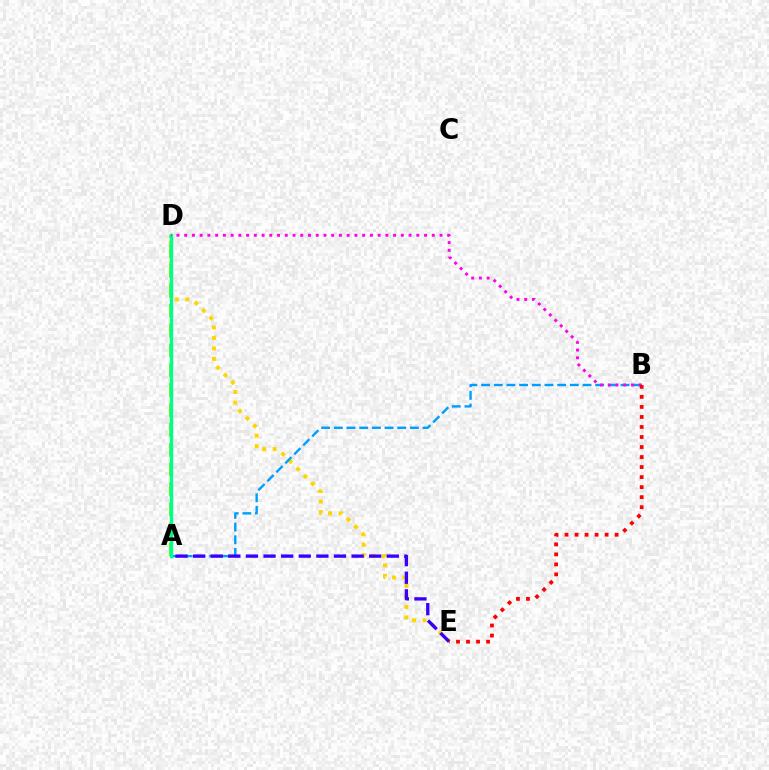{('D', 'E'): [{'color': '#ffd500', 'line_style': 'dotted', 'thickness': 2.85}], ('A', 'D'): [{'color': '#4fff00', 'line_style': 'dashed', 'thickness': 2.7}, {'color': '#00ff86', 'line_style': 'solid', 'thickness': 2.4}], ('A', 'B'): [{'color': '#009eff', 'line_style': 'dashed', 'thickness': 1.72}], ('A', 'E'): [{'color': '#3700ff', 'line_style': 'dashed', 'thickness': 2.39}], ('B', 'D'): [{'color': '#ff00ed', 'line_style': 'dotted', 'thickness': 2.1}], ('B', 'E'): [{'color': '#ff0000', 'line_style': 'dotted', 'thickness': 2.72}]}